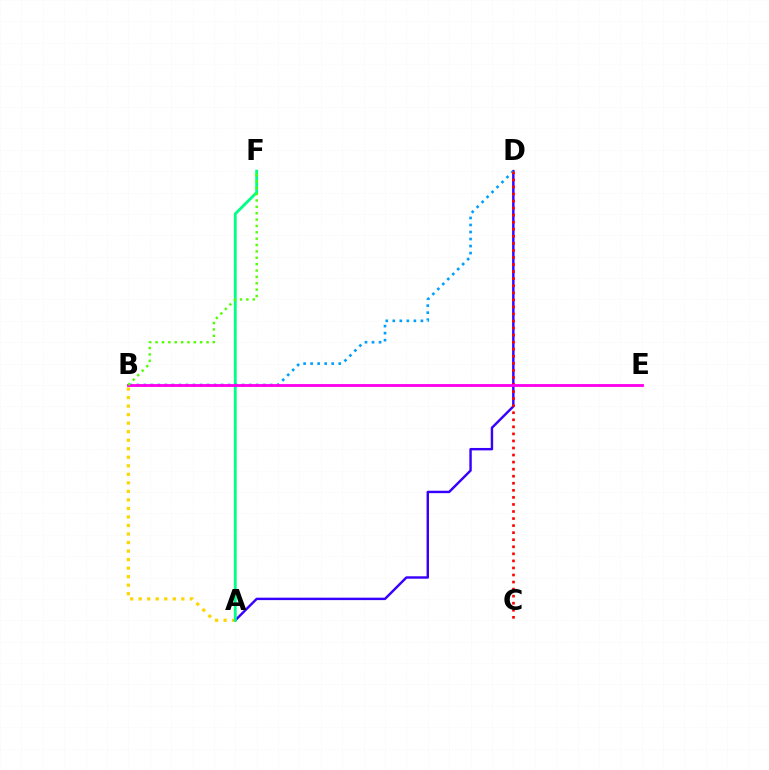{('A', 'B'): [{'color': '#ffd500', 'line_style': 'dotted', 'thickness': 2.32}], ('A', 'D'): [{'color': '#3700ff', 'line_style': 'solid', 'thickness': 1.75}], ('A', 'F'): [{'color': '#00ff86', 'line_style': 'solid', 'thickness': 2.04}], ('B', 'D'): [{'color': '#009eff', 'line_style': 'dotted', 'thickness': 1.91}], ('C', 'D'): [{'color': '#ff0000', 'line_style': 'dotted', 'thickness': 1.92}], ('B', 'E'): [{'color': '#ff00ed', 'line_style': 'solid', 'thickness': 2.05}], ('B', 'F'): [{'color': '#4fff00', 'line_style': 'dotted', 'thickness': 1.73}]}